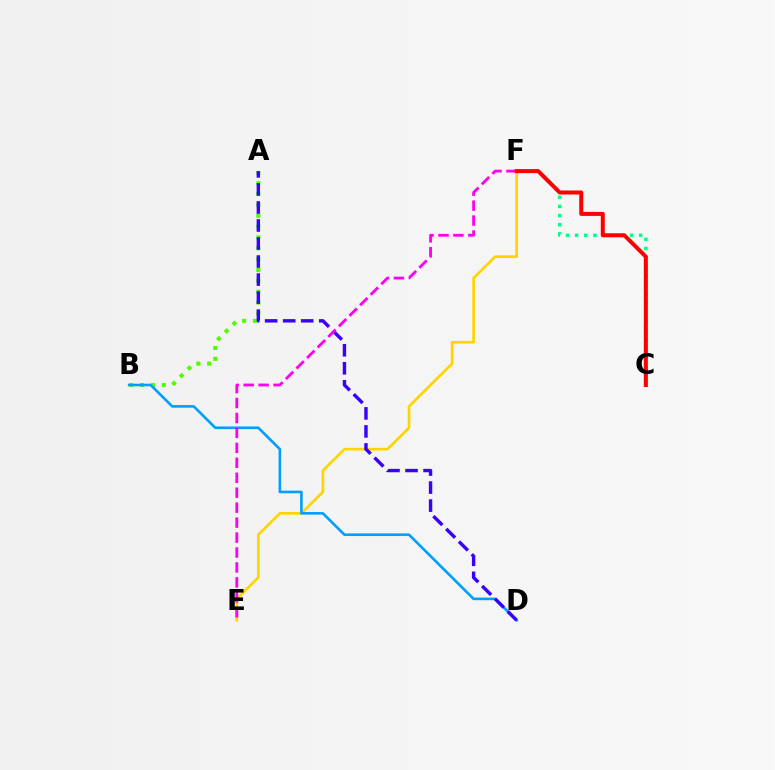{('A', 'B'): [{'color': '#4fff00', 'line_style': 'dotted', 'thickness': 2.95}], ('C', 'F'): [{'color': '#00ff86', 'line_style': 'dotted', 'thickness': 2.49}, {'color': '#ff0000', 'line_style': 'solid', 'thickness': 2.89}], ('E', 'F'): [{'color': '#ffd500', 'line_style': 'solid', 'thickness': 1.93}, {'color': '#ff00ed', 'line_style': 'dashed', 'thickness': 2.03}], ('B', 'D'): [{'color': '#009eff', 'line_style': 'solid', 'thickness': 1.88}], ('A', 'D'): [{'color': '#3700ff', 'line_style': 'dashed', 'thickness': 2.45}]}